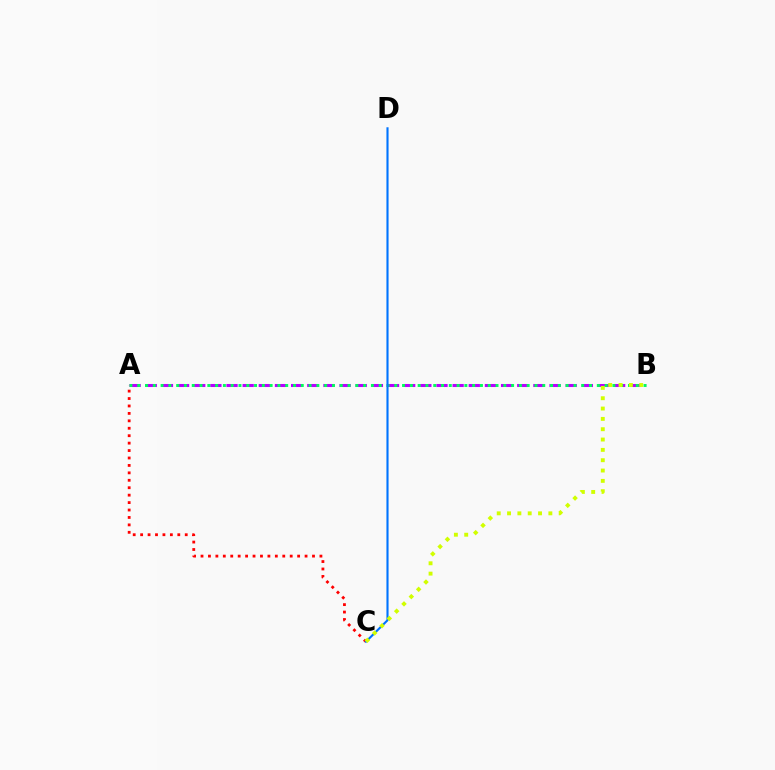{('A', 'C'): [{'color': '#ff0000', 'line_style': 'dotted', 'thickness': 2.02}], ('A', 'B'): [{'color': '#b900ff', 'line_style': 'dashed', 'thickness': 2.19}, {'color': '#00ff5c', 'line_style': 'dotted', 'thickness': 2.12}], ('C', 'D'): [{'color': '#0074ff', 'line_style': 'solid', 'thickness': 1.52}], ('B', 'C'): [{'color': '#d1ff00', 'line_style': 'dotted', 'thickness': 2.81}]}